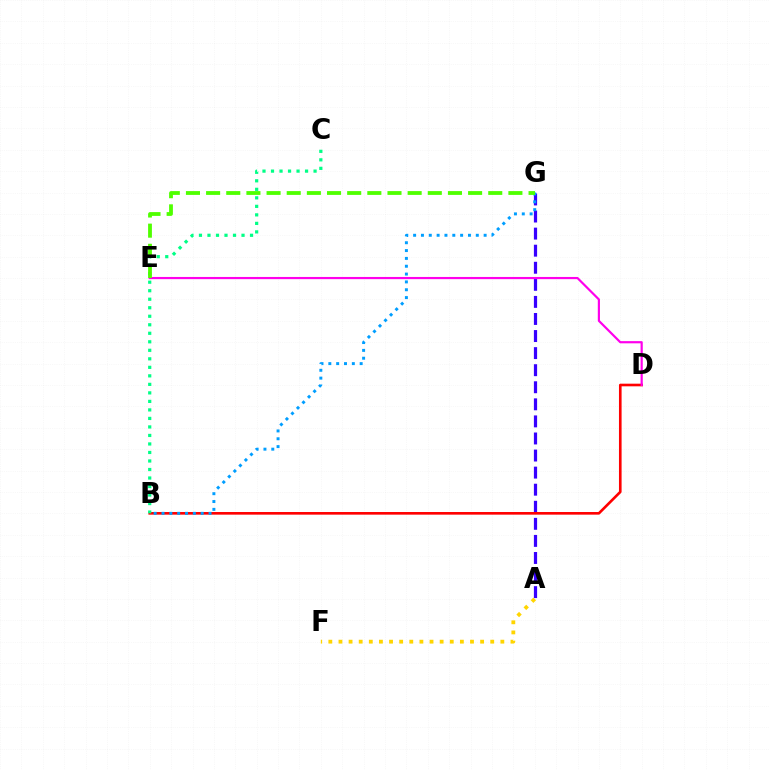{('A', 'F'): [{'color': '#ffd500', 'line_style': 'dotted', 'thickness': 2.75}], ('A', 'G'): [{'color': '#3700ff', 'line_style': 'dashed', 'thickness': 2.32}], ('B', 'D'): [{'color': '#ff0000', 'line_style': 'solid', 'thickness': 1.9}], ('B', 'G'): [{'color': '#009eff', 'line_style': 'dotted', 'thickness': 2.13}], ('D', 'E'): [{'color': '#ff00ed', 'line_style': 'solid', 'thickness': 1.57}], ('B', 'C'): [{'color': '#00ff86', 'line_style': 'dotted', 'thickness': 2.31}], ('E', 'G'): [{'color': '#4fff00', 'line_style': 'dashed', 'thickness': 2.74}]}